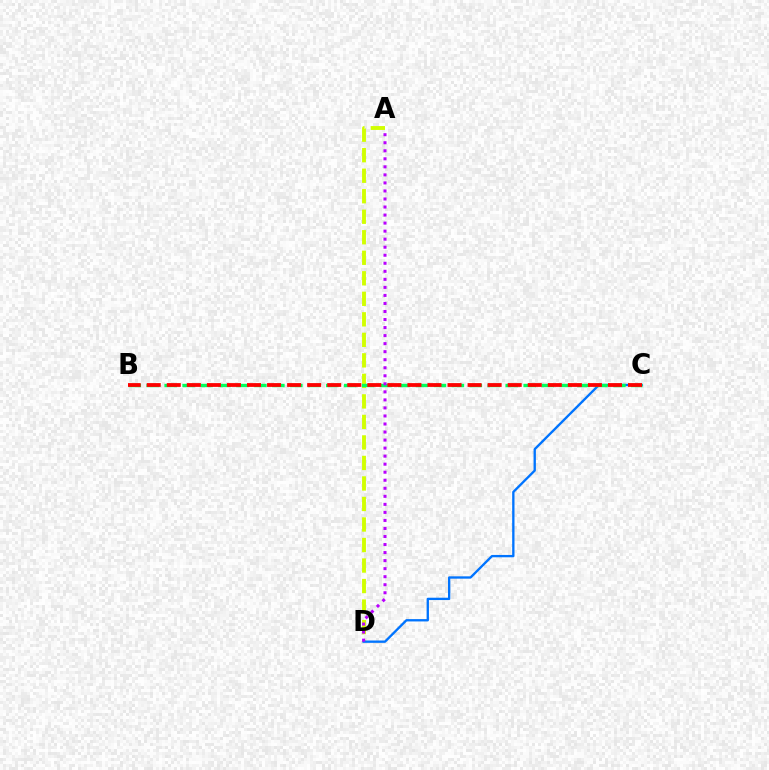{('A', 'D'): [{'color': '#d1ff00', 'line_style': 'dashed', 'thickness': 2.79}, {'color': '#b900ff', 'line_style': 'dotted', 'thickness': 2.18}], ('C', 'D'): [{'color': '#0074ff', 'line_style': 'solid', 'thickness': 1.68}], ('B', 'C'): [{'color': '#00ff5c', 'line_style': 'dashed', 'thickness': 2.44}, {'color': '#ff0000', 'line_style': 'dashed', 'thickness': 2.72}]}